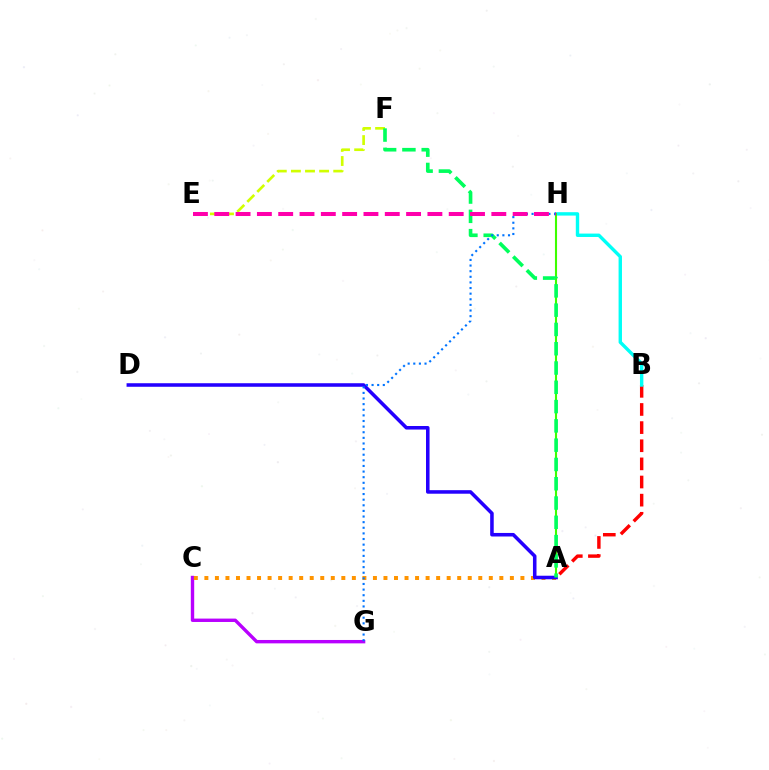{('C', 'G'): [{'color': '#b900ff', 'line_style': 'solid', 'thickness': 2.44}], ('A', 'B'): [{'color': '#ff0000', 'line_style': 'dashed', 'thickness': 2.46}], ('E', 'F'): [{'color': '#d1ff00', 'line_style': 'dashed', 'thickness': 1.92}], ('A', 'C'): [{'color': '#ff9400', 'line_style': 'dotted', 'thickness': 2.86}], ('B', 'H'): [{'color': '#00fff6', 'line_style': 'solid', 'thickness': 2.45}], ('A', 'H'): [{'color': '#3dff00', 'line_style': 'solid', 'thickness': 1.51}], ('A', 'D'): [{'color': '#2500ff', 'line_style': 'solid', 'thickness': 2.55}], ('A', 'F'): [{'color': '#00ff5c', 'line_style': 'dashed', 'thickness': 2.62}], ('G', 'H'): [{'color': '#0074ff', 'line_style': 'dotted', 'thickness': 1.53}], ('E', 'H'): [{'color': '#ff00ac', 'line_style': 'dashed', 'thickness': 2.9}]}